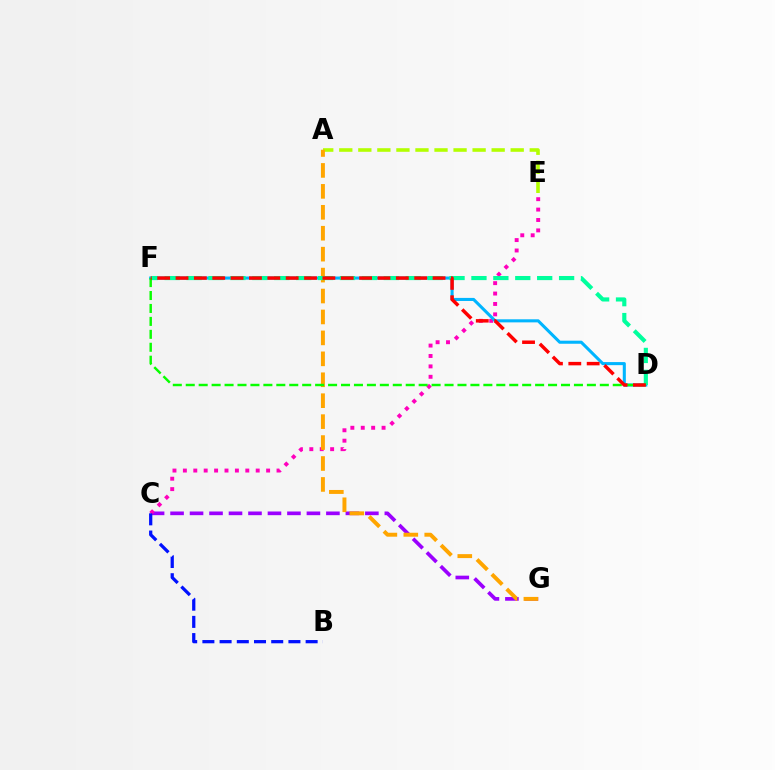{('C', 'G'): [{'color': '#9b00ff', 'line_style': 'dashed', 'thickness': 2.65}], ('C', 'E'): [{'color': '#ff00bd', 'line_style': 'dotted', 'thickness': 2.83}], ('A', 'E'): [{'color': '#b3ff00', 'line_style': 'dashed', 'thickness': 2.59}], ('A', 'G'): [{'color': '#ffa500', 'line_style': 'dashed', 'thickness': 2.84}], ('D', 'F'): [{'color': '#00b5ff', 'line_style': 'solid', 'thickness': 2.21}, {'color': '#00ff9d', 'line_style': 'dashed', 'thickness': 2.98}, {'color': '#08ff00', 'line_style': 'dashed', 'thickness': 1.76}, {'color': '#ff0000', 'line_style': 'dashed', 'thickness': 2.49}], ('B', 'C'): [{'color': '#0010ff', 'line_style': 'dashed', 'thickness': 2.34}]}